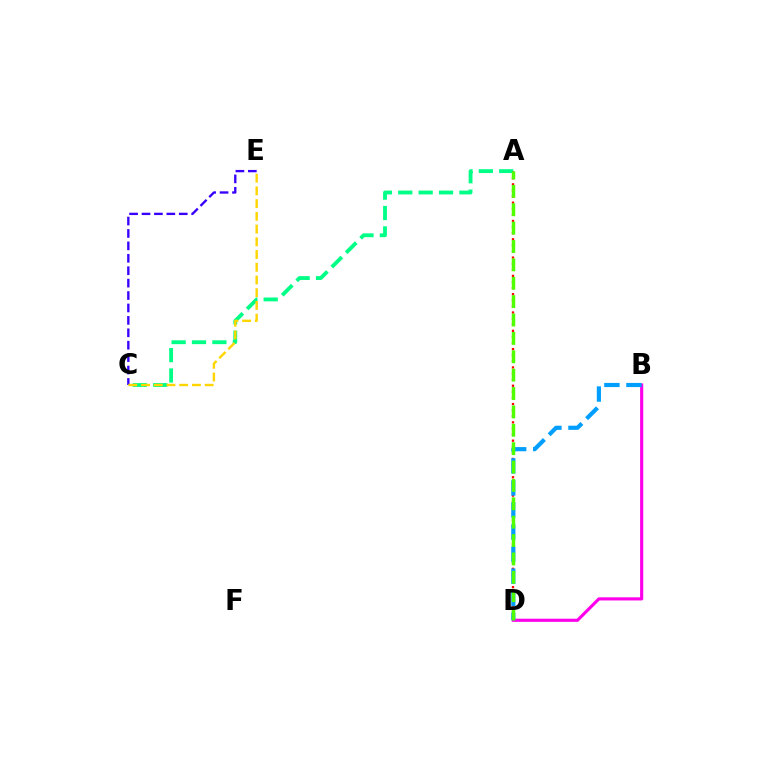{('A', 'D'): [{'color': '#ff0000', 'line_style': 'dotted', 'thickness': 1.66}, {'color': '#4fff00', 'line_style': 'dashed', 'thickness': 2.5}], ('A', 'C'): [{'color': '#00ff86', 'line_style': 'dashed', 'thickness': 2.77}], ('B', 'D'): [{'color': '#ff00ed', 'line_style': 'solid', 'thickness': 2.26}, {'color': '#009eff', 'line_style': 'dashed', 'thickness': 3.0}], ('C', 'E'): [{'color': '#3700ff', 'line_style': 'dashed', 'thickness': 1.69}, {'color': '#ffd500', 'line_style': 'dashed', 'thickness': 1.73}]}